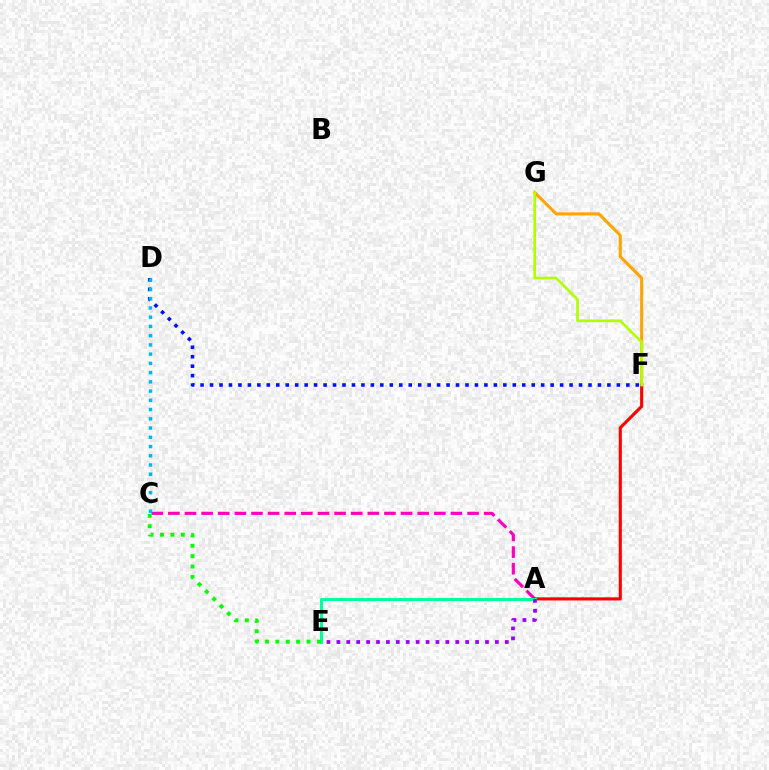{('D', 'F'): [{'color': '#0010ff', 'line_style': 'dotted', 'thickness': 2.57}], ('F', 'G'): [{'color': '#ffa500', 'line_style': 'solid', 'thickness': 2.23}, {'color': '#b3ff00', 'line_style': 'solid', 'thickness': 1.94}], ('A', 'C'): [{'color': '#ff00bd', 'line_style': 'dashed', 'thickness': 2.26}], ('A', 'F'): [{'color': '#ff0000', 'line_style': 'solid', 'thickness': 2.24}], ('A', 'E'): [{'color': '#00ff9d', 'line_style': 'solid', 'thickness': 2.18}, {'color': '#9b00ff', 'line_style': 'dotted', 'thickness': 2.69}], ('C', 'E'): [{'color': '#08ff00', 'line_style': 'dotted', 'thickness': 2.82}], ('C', 'D'): [{'color': '#00b5ff', 'line_style': 'dotted', 'thickness': 2.51}]}